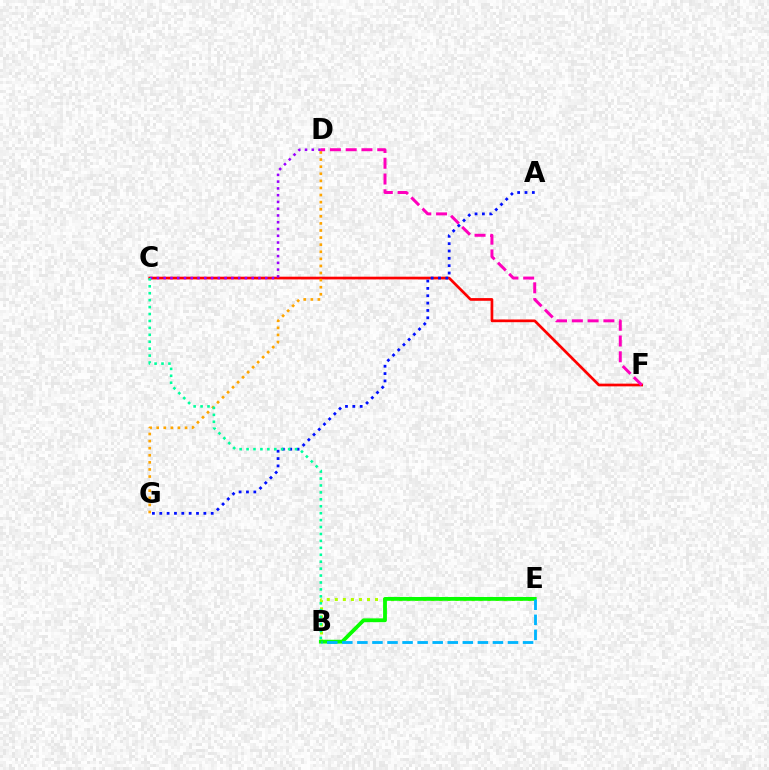{('C', 'F'): [{'color': '#ff0000', 'line_style': 'solid', 'thickness': 1.95}], ('A', 'G'): [{'color': '#0010ff', 'line_style': 'dotted', 'thickness': 2.0}], ('D', 'G'): [{'color': '#ffa500', 'line_style': 'dotted', 'thickness': 1.93}], ('C', 'D'): [{'color': '#9b00ff', 'line_style': 'dotted', 'thickness': 1.84}], ('B', 'E'): [{'color': '#b3ff00', 'line_style': 'dotted', 'thickness': 2.19}, {'color': '#08ff00', 'line_style': 'solid', 'thickness': 2.74}, {'color': '#00b5ff', 'line_style': 'dashed', 'thickness': 2.05}], ('D', 'F'): [{'color': '#ff00bd', 'line_style': 'dashed', 'thickness': 2.14}], ('B', 'C'): [{'color': '#00ff9d', 'line_style': 'dotted', 'thickness': 1.88}]}